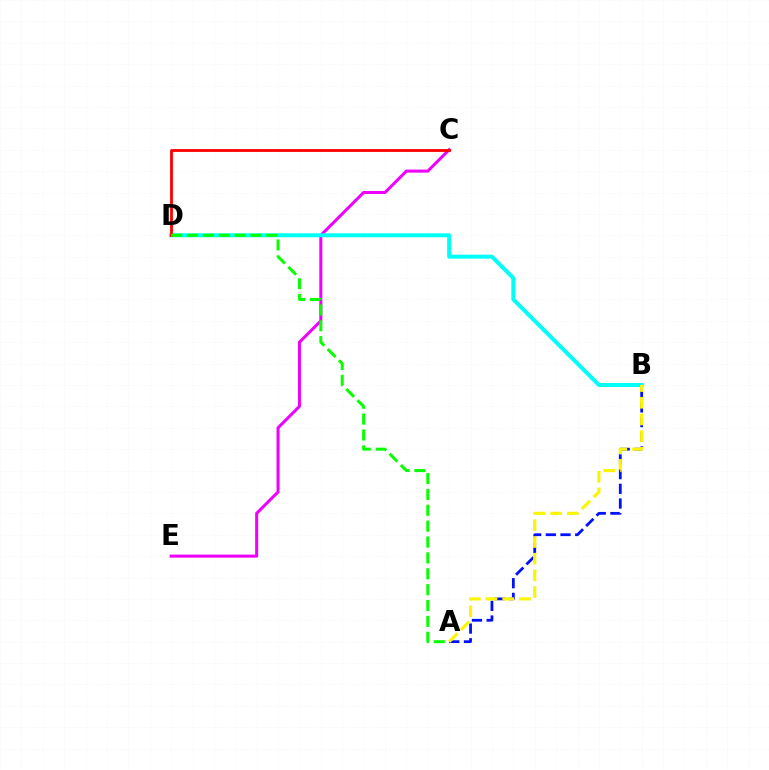{('A', 'B'): [{'color': '#0010ff', 'line_style': 'dashed', 'thickness': 2.0}, {'color': '#fcf500', 'line_style': 'dashed', 'thickness': 2.27}], ('C', 'E'): [{'color': '#ee00ff', 'line_style': 'solid', 'thickness': 2.19}], ('B', 'D'): [{'color': '#00fff6', 'line_style': 'solid', 'thickness': 2.87}], ('C', 'D'): [{'color': '#ff0000', 'line_style': 'solid', 'thickness': 2.02}], ('A', 'D'): [{'color': '#08ff00', 'line_style': 'dashed', 'thickness': 2.16}]}